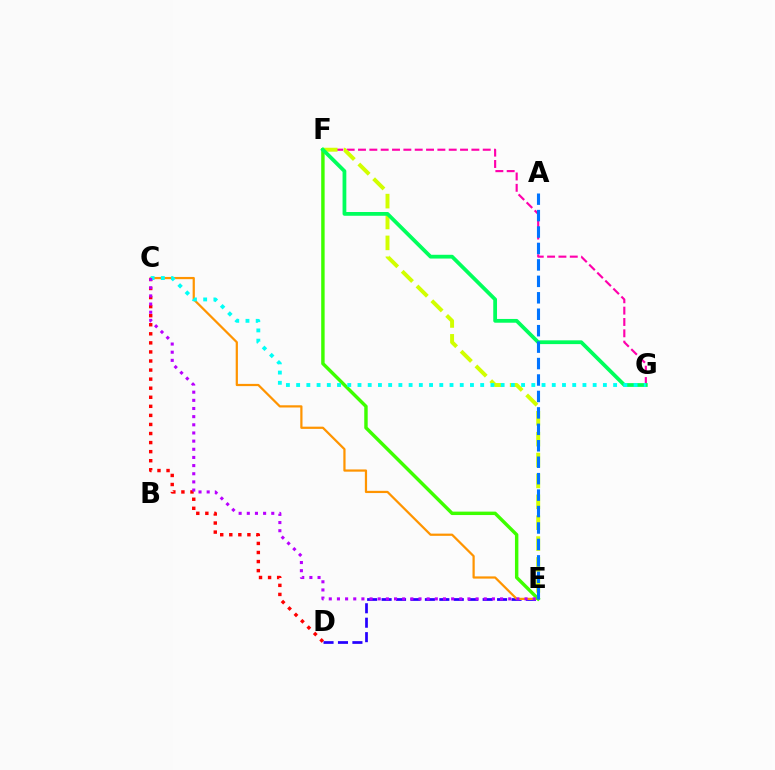{('C', 'D'): [{'color': '#ff0000', 'line_style': 'dotted', 'thickness': 2.46}], ('D', 'E'): [{'color': '#2500ff', 'line_style': 'dashed', 'thickness': 1.96}], ('C', 'E'): [{'color': '#ff9400', 'line_style': 'solid', 'thickness': 1.6}, {'color': '#b900ff', 'line_style': 'dotted', 'thickness': 2.22}], ('F', 'G'): [{'color': '#ff00ac', 'line_style': 'dashed', 'thickness': 1.54}, {'color': '#00ff5c', 'line_style': 'solid', 'thickness': 2.71}], ('E', 'F'): [{'color': '#3dff00', 'line_style': 'solid', 'thickness': 2.47}, {'color': '#d1ff00', 'line_style': 'dashed', 'thickness': 2.84}], ('C', 'G'): [{'color': '#00fff6', 'line_style': 'dotted', 'thickness': 2.78}], ('A', 'E'): [{'color': '#0074ff', 'line_style': 'dashed', 'thickness': 2.23}]}